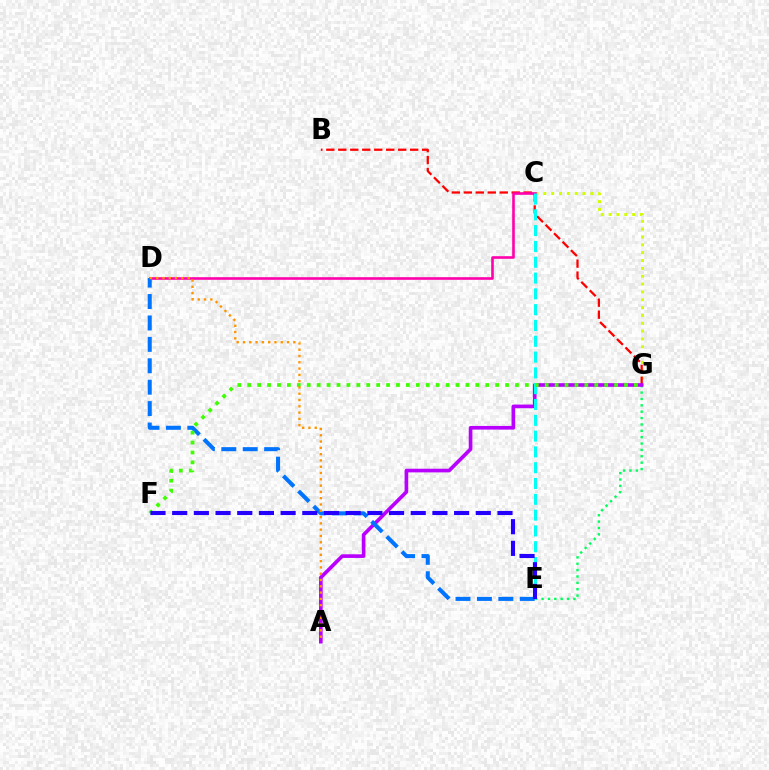{('E', 'G'): [{'color': '#00ff5c', 'line_style': 'dotted', 'thickness': 1.73}], ('C', 'G'): [{'color': '#d1ff00', 'line_style': 'dotted', 'thickness': 2.13}], ('B', 'G'): [{'color': '#ff0000', 'line_style': 'dashed', 'thickness': 1.63}], ('A', 'G'): [{'color': '#b900ff', 'line_style': 'solid', 'thickness': 2.62}], ('C', 'D'): [{'color': '#ff00ac', 'line_style': 'solid', 'thickness': 1.88}], ('C', 'E'): [{'color': '#00fff6', 'line_style': 'dashed', 'thickness': 2.15}], ('D', 'E'): [{'color': '#0074ff', 'line_style': 'dashed', 'thickness': 2.91}], ('F', 'G'): [{'color': '#3dff00', 'line_style': 'dotted', 'thickness': 2.69}], ('A', 'D'): [{'color': '#ff9400', 'line_style': 'dotted', 'thickness': 1.71}], ('E', 'F'): [{'color': '#2500ff', 'line_style': 'dashed', 'thickness': 2.95}]}